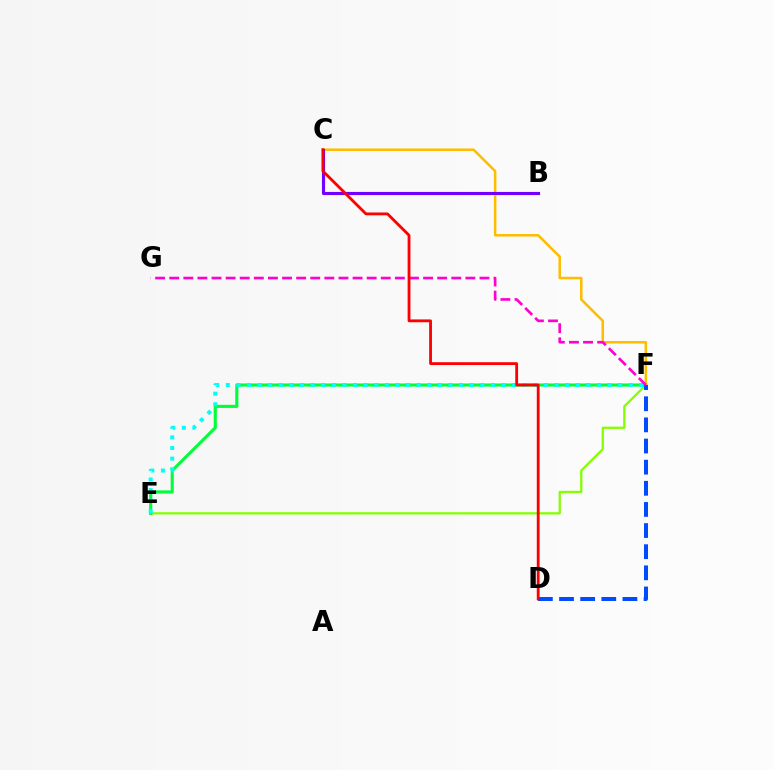{('E', 'F'): [{'color': '#84ff00', 'line_style': 'solid', 'thickness': 1.64}, {'color': '#00ff39', 'line_style': 'solid', 'thickness': 2.24}, {'color': '#00fff6', 'line_style': 'dotted', 'thickness': 2.88}], ('C', 'F'): [{'color': '#ffbd00', 'line_style': 'solid', 'thickness': 1.82}], ('B', 'C'): [{'color': '#7200ff', 'line_style': 'solid', 'thickness': 2.25}], ('D', 'F'): [{'color': '#004bff', 'line_style': 'dashed', 'thickness': 2.87}], ('F', 'G'): [{'color': '#ff00cf', 'line_style': 'dashed', 'thickness': 1.92}], ('C', 'D'): [{'color': '#ff0000', 'line_style': 'solid', 'thickness': 2.03}]}